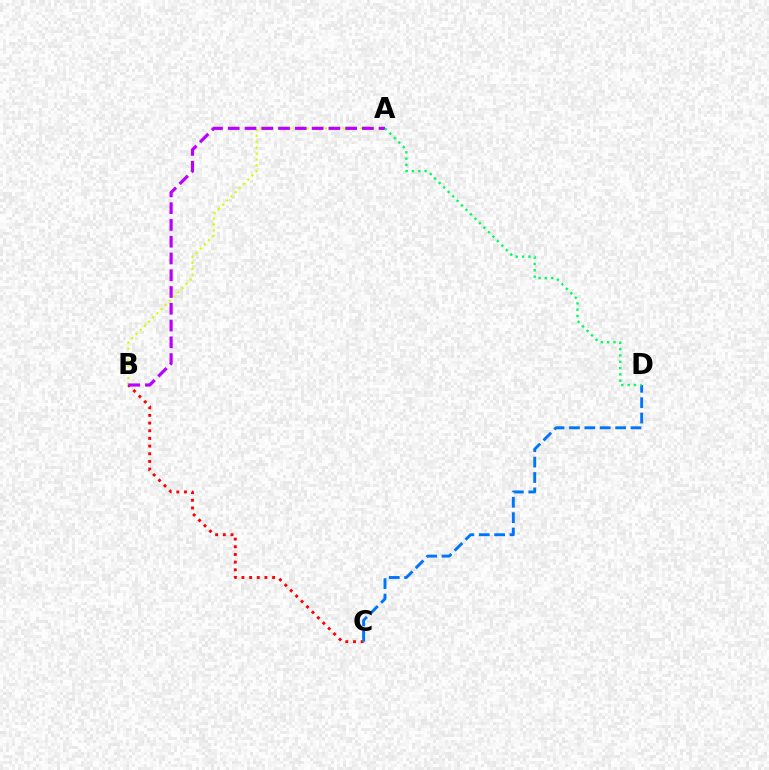{('A', 'B'): [{'color': '#d1ff00', 'line_style': 'dotted', 'thickness': 1.6}, {'color': '#b900ff', 'line_style': 'dashed', 'thickness': 2.28}], ('B', 'C'): [{'color': '#ff0000', 'line_style': 'dotted', 'thickness': 2.09}], ('C', 'D'): [{'color': '#0074ff', 'line_style': 'dashed', 'thickness': 2.09}], ('A', 'D'): [{'color': '#00ff5c', 'line_style': 'dotted', 'thickness': 1.72}]}